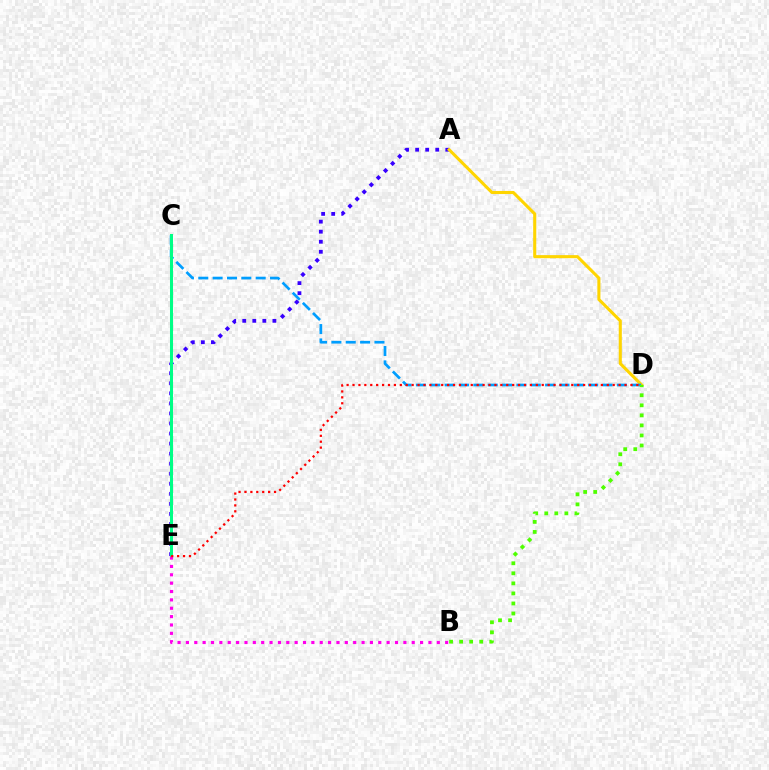{('A', 'E'): [{'color': '#3700ff', 'line_style': 'dotted', 'thickness': 2.73}], ('A', 'D'): [{'color': '#ffd500', 'line_style': 'solid', 'thickness': 2.22}], ('C', 'D'): [{'color': '#009eff', 'line_style': 'dashed', 'thickness': 1.95}], ('C', 'E'): [{'color': '#00ff86', 'line_style': 'solid', 'thickness': 2.17}], ('B', 'E'): [{'color': '#ff00ed', 'line_style': 'dotted', 'thickness': 2.27}], ('B', 'D'): [{'color': '#4fff00', 'line_style': 'dotted', 'thickness': 2.73}], ('D', 'E'): [{'color': '#ff0000', 'line_style': 'dotted', 'thickness': 1.61}]}